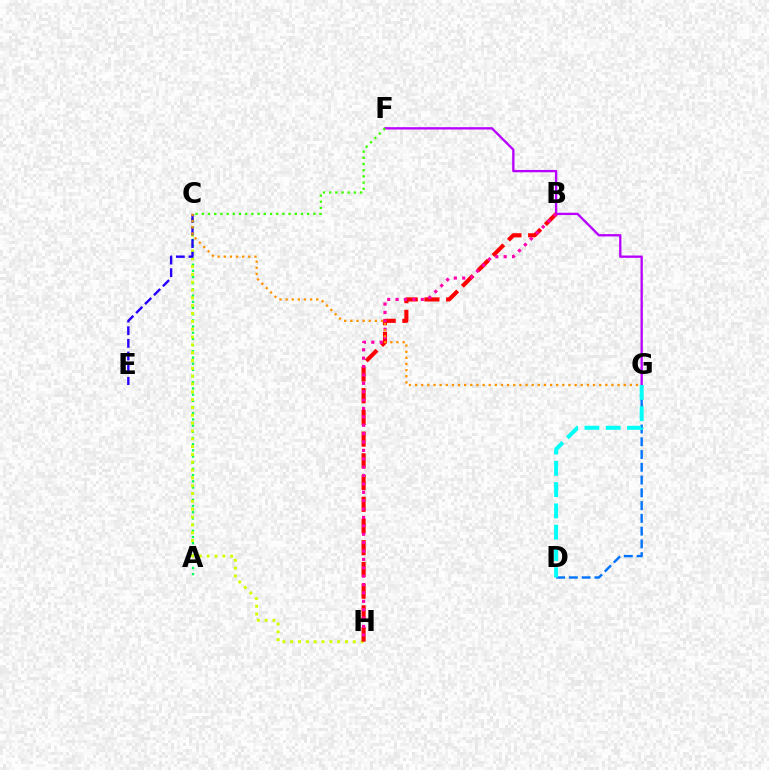{('A', 'C'): [{'color': '#00ff5c', 'line_style': 'dotted', 'thickness': 1.68}], ('C', 'H'): [{'color': '#d1ff00', 'line_style': 'dotted', 'thickness': 2.13}], ('F', 'G'): [{'color': '#b900ff', 'line_style': 'solid', 'thickness': 1.67}], ('D', 'G'): [{'color': '#0074ff', 'line_style': 'dashed', 'thickness': 1.73}, {'color': '#00fff6', 'line_style': 'dashed', 'thickness': 2.89}], ('B', 'H'): [{'color': '#ff0000', 'line_style': 'dashed', 'thickness': 2.95}, {'color': '#ff00ac', 'line_style': 'dotted', 'thickness': 2.28}], ('C', 'E'): [{'color': '#2500ff', 'line_style': 'dashed', 'thickness': 1.72}], ('C', 'G'): [{'color': '#ff9400', 'line_style': 'dotted', 'thickness': 1.67}], ('C', 'F'): [{'color': '#3dff00', 'line_style': 'dotted', 'thickness': 1.68}]}